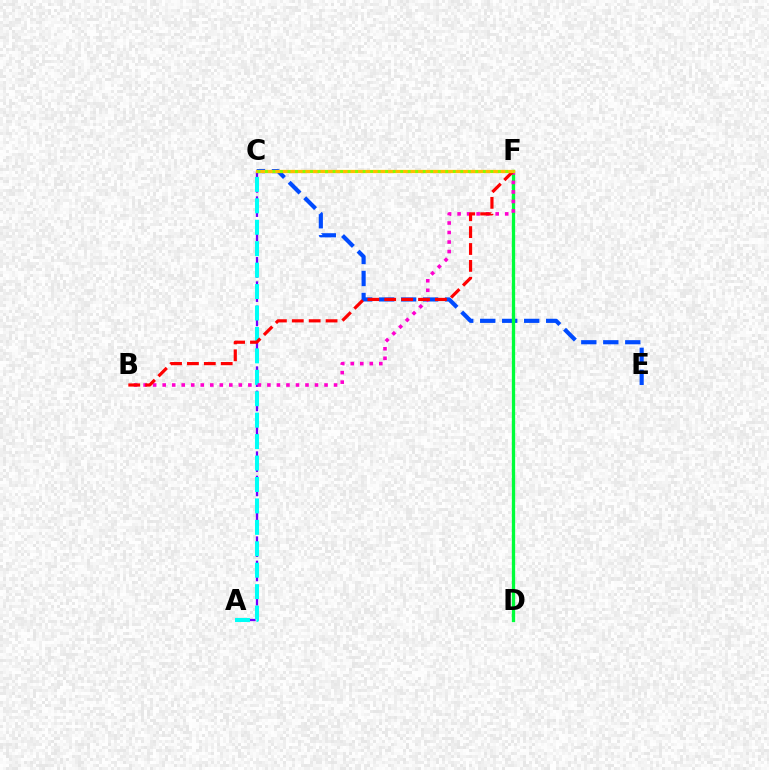{('A', 'C'): [{'color': '#7200ff', 'line_style': 'dashed', 'thickness': 1.65}, {'color': '#00fff6', 'line_style': 'dashed', 'thickness': 2.91}], ('C', 'E'): [{'color': '#004bff', 'line_style': 'dashed', 'thickness': 2.99}], ('D', 'F'): [{'color': '#00ff39', 'line_style': 'solid', 'thickness': 2.38}], ('B', 'F'): [{'color': '#ff00cf', 'line_style': 'dotted', 'thickness': 2.59}, {'color': '#ff0000', 'line_style': 'dashed', 'thickness': 2.29}], ('C', 'F'): [{'color': '#ffbd00', 'line_style': 'solid', 'thickness': 2.35}, {'color': '#84ff00', 'line_style': 'dotted', 'thickness': 2.04}]}